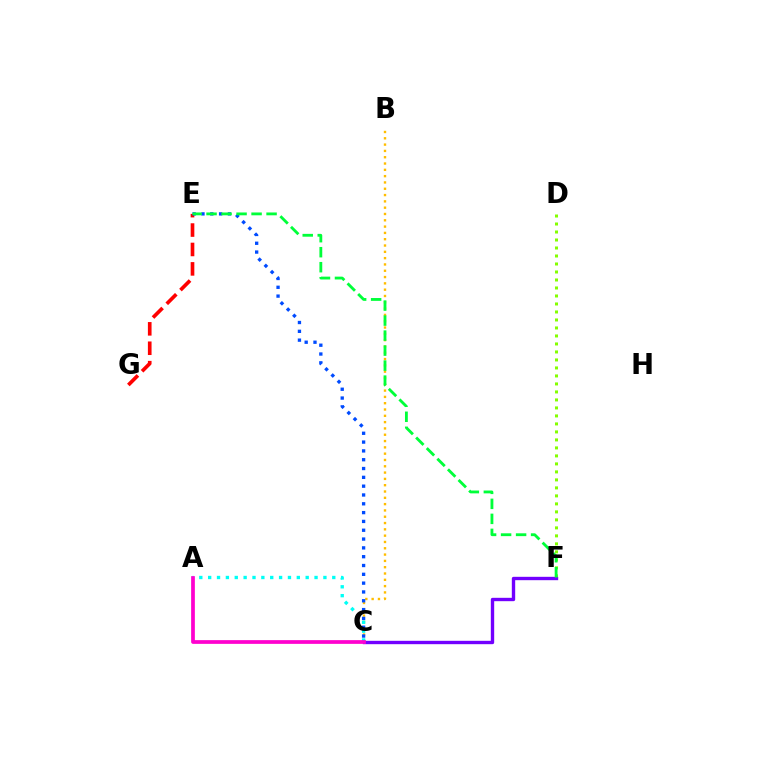{('D', 'F'): [{'color': '#84ff00', 'line_style': 'dotted', 'thickness': 2.17}], ('C', 'F'): [{'color': '#7200ff', 'line_style': 'solid', 'thickness': 2.42}], ('E', 'G'): [{'color': '#ff0000', 'line_style': 'dashed', 'thickness': 2.64}], ('B', 'C'): [{'color': '#ffbd00', 'line_style': 'dotted', 'thickness': 1.71}], ('A', 'C'): [{'color': '#00fff6', 'line_style': 'dotted', 'thickness': 2.41}, {'color': '#ff00cf', 'line_style': 'solid', 'thickness': 2.68}], ('C', 'E'): [{'color': '#004bff', 'line_style': 'dotted', 'thickness': 2.4}], ('E', 'F'): [{'color': '#00ff39', 'line_style': 'dashed', 'thickness': 2.04}]}